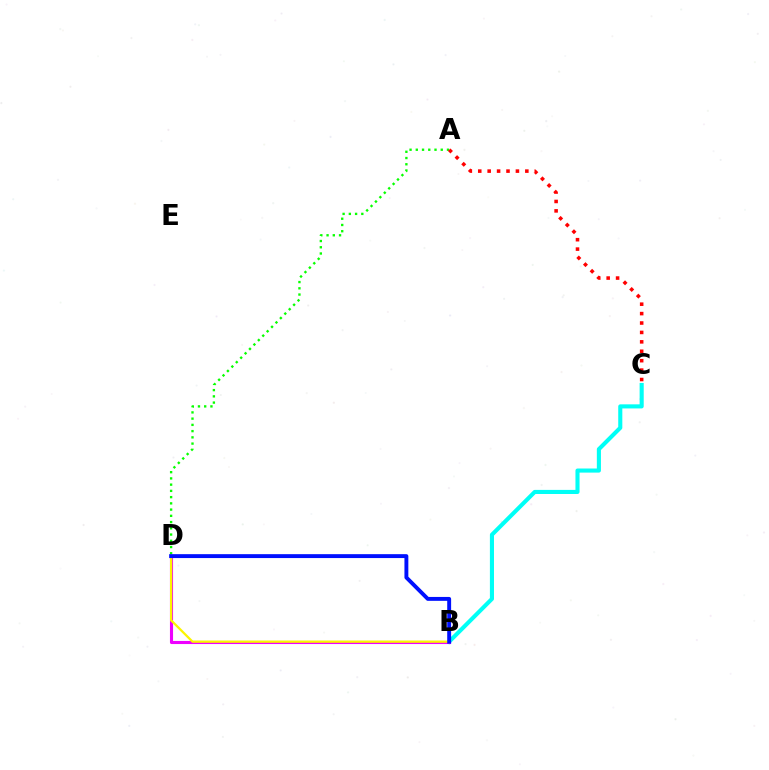{('B', 'C'): [{'color': '#00fff6', 'line_style': 'solid', 'thickness': 2.95}], ('B', 'D'): [{'color': '#ee00ff', 'line_style': 'solid', 'thickness': 2.23}, {'color': '#fcf500', 'line_style': 'solid', 'thickness': 1.63}, {'color': '#0010ff', 'line_style': 'solid', 'thickness': 2.81}], ('A', 'D'): [{'color': '#08ff00', 'line_style': 'dotted', 'thickness': 1.7}], ('A', 'C'): [{'color': '#ff0000', 'line_style': 'dotted', 'thickness': 2.56}]}